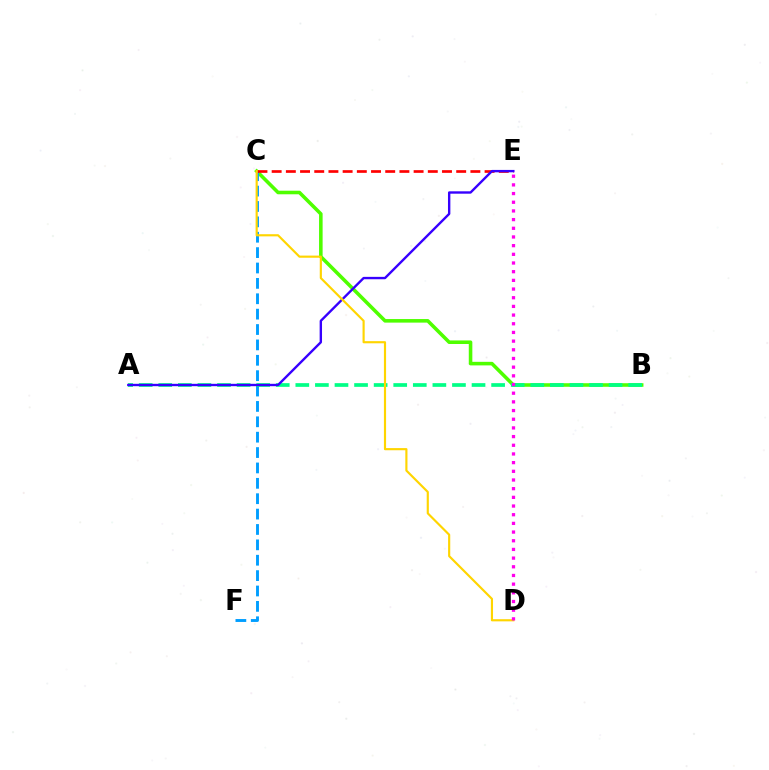{('B', 'C'): [{'color': '#4fff00', 'line_style': 'solid', 'thickness': 2.57}], ('C', 'F'): [{'color': '#009eff', 'line_style': 'dashed', 'thickness': 2.09}], ('C', 'E'): [{'color': '#ff0000', 'line_style': 'dashed', 'thickness': 1.93}], ('A', 'B'): [{'color': '#00ff86', 'line_style': 'dashed', 'thickness': 2.66}], ('A', 'E'): [{'color': '#3700ff', 'line_style': 'solid', 'thickness': 1.71}], ('C', 'D'): [{'color': '#ffd500', 'line_style': 'solid', 'thickness': 1.55}], ('D', 'E'): [{'color': '#ff00ed', 'line_style': 'dotted', 'thickness': 2.36}]}